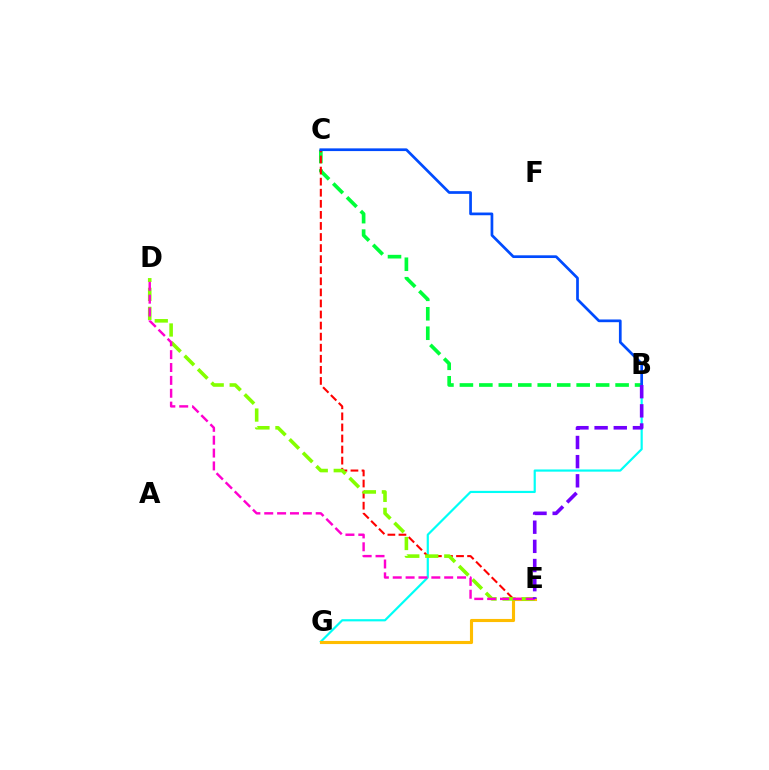{('B', 'C'): [{'color': '#00ff39', 'line_style': 'dashed', 'thickness': 2.64}, {'color': '#004bff', 'line_style': 'solid', 'thickness': 1.95}], ('B', 'G'): [{'color': '#00fff6', 'line_style': 'solid', 'thickness': 1.58}], ('C', 'E'): [{'color': '#ff0000', 'line_style': 'dashed', 'thickness': 1.5}], ('E', 'G'): [{'color': '#ffbd00', 'line_style': 'solid', 'thickness': 2.25}], ('D', 'E'): [{'color': '#84ff00', 'line_style': 'dashed', 'thickness': 2.58}, {'color': '#ff00cf', 'line_style': 'dashed', 'thickness': 1.75}], ('B', 'E'): [{'color': '#7200ff', 'line_style': 'dashed', 'thickness': 2.6}]}